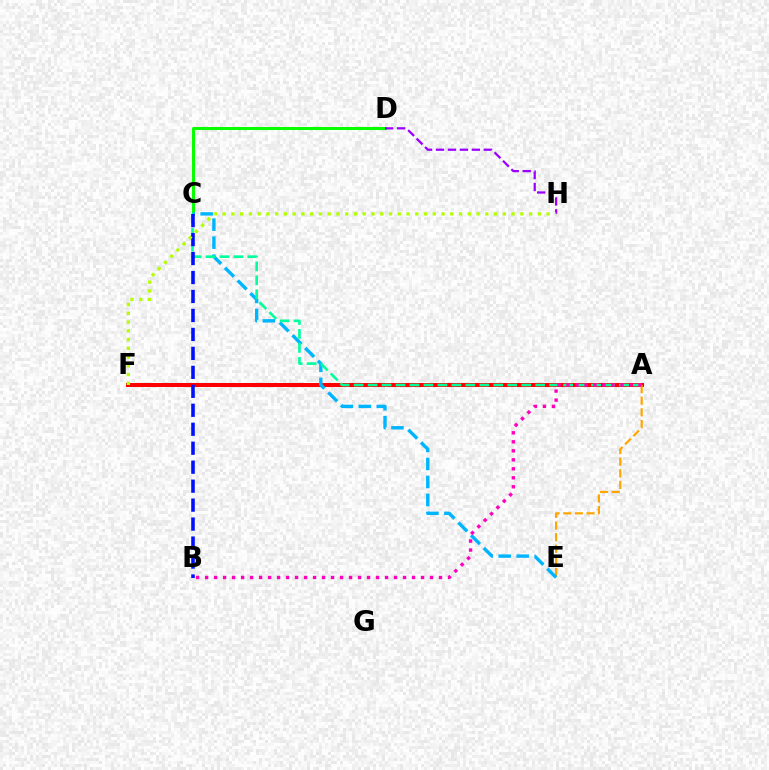{('A', 'F'): [{'color': '#ff0000', 'line_style': 'solid', 'thickness': 2.89}], ('C', 'D'): [{'color': '#08ff00', 'line_style': 'solid', 'thickness': 2.17}], ('D', 'H'): [{'color': '#9b00ff', 'line_style': 'dashed', 'thickness': 1.62}], ('A', 'E'): [{'color': '#ffa500', 'line_style': 'dashed', 'thickness': 1.58}], ('C', 'E'): [{'color': '#00b5ff', 'line_style': 'dashed', 'thickness': 2.45}], ('A', 'C'): [{'color': '#00ff9d', 'line_style': 'dashed', 'thickness': 1.9}], ('B', 'C'): [{'color': '#0010ff', 'line_style': 'dashed', 'thickness': 2.58}], ('F', 'H'): [{'color': '#b3ff00', 'line_style': 'dotted', 'thickness': 2.38}], ('A', 'B'): [{'color': '#ff00bd', 'line_style': 'dotted', 'thickness': 2.44}]}